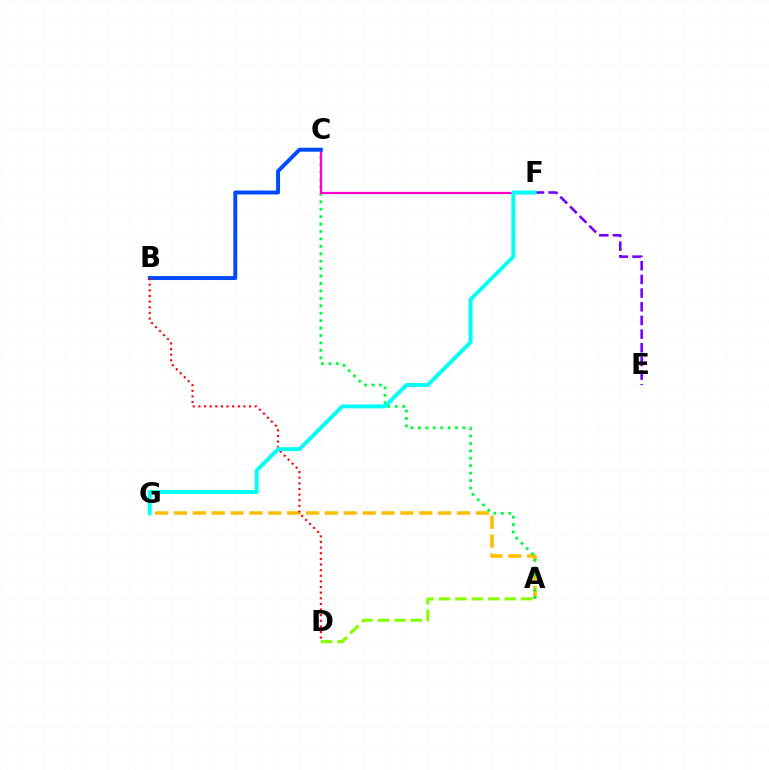{('A', 'G'): [{'color': '#ffbd00', 'line_style': 'dashed', 'thickness': 2.56}], ('A', 'C'): [{'color': '#00ff39', 'line_style': 'dotted', 'thickness': 2.02}], ('C', 'F'): [{'color': '#ff00cf', 'line_style': 'solid', 'thickness': 1.64}], ('B', 'C'): [{'color': '#004bff', 'line_style': 'solid', 'thickness': 2.84}], ('B', 'D'): [{'color': '#ff0000', 'line_style': 'dotted', 'thickness': 1.53}], ('E', 'F'): [{'color': '#7200ff', 'line_style': 'dashed', 'thickness': 1.86}], ('A', 'D'): [{'color': '#84ff00', 'line_style': 'dashed', 'thickness': 2.24}], ('F', 'G'): [{'color': '#00fff6', 'line_style': 'solid', 'thickness': 2.82}]}